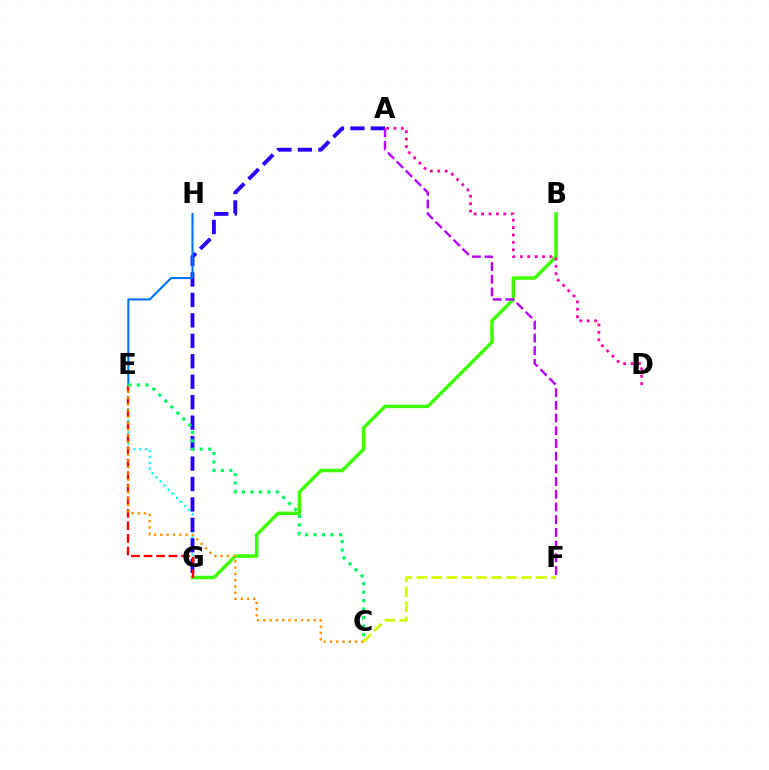{('E', 'G'): [{'color': '#00fff6', 'line_style': 'dotted', 'thickness': 1.57}, {'color': '#ff0000', 'line_style': 'dashed', 'thickness': 1.7}], ('B', 'G'): [{'color': '#3dff00', 'line_style': 'solid', 'thickness': 2.49}], ('A', 'G'): [{'color': '#2500ff', 'line_style': 'dashed', 'thickness': 2.78}], ('E', 'H'): [{'color': '#0074ff', 'line_style': 'solid', 'thickness': 1.51}], ('C', 'F'): [{'color': '#d1ff00', 'line_style': 'dashed', 'thickness': 2.03}], ('C', 'E'): [{'color': '#ff9400', 'line_style': 'dotted', 'thickness': 1.71}, {'color': '#00ff5c', 'line_style': 'dotted', 'thickness': 2.31}], ('A', 'F'): [{'color': '#b900ff', 'line_style': 'dashed', 'thickness': 1.73}], ('A', 'D'): [{'color': '#ff00ac', 'line_style': 'dotted', 'thickness': 2.01}]}